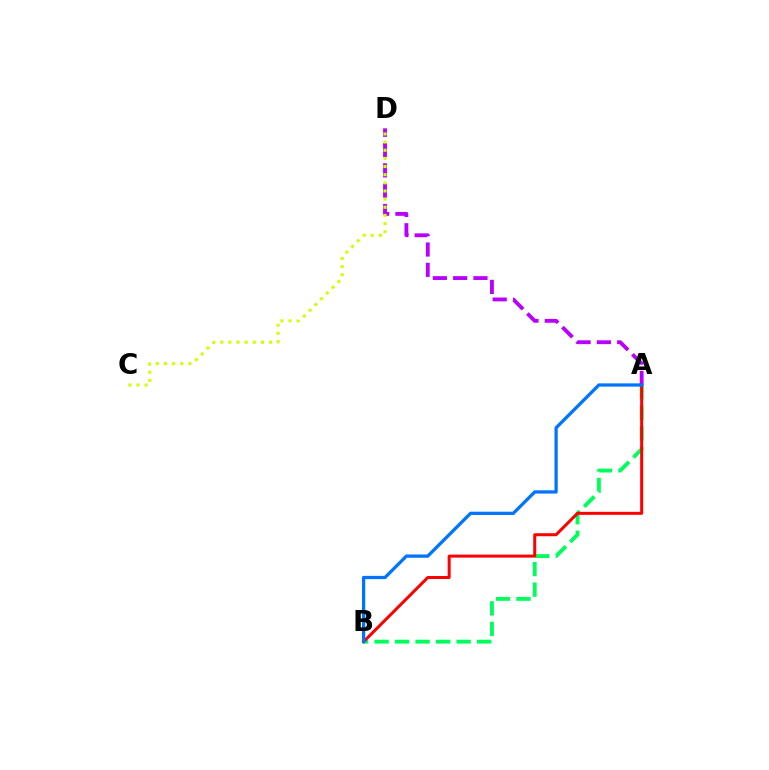{('A', 'B'): [{'color': '#00ff5c', 'line_style': 'dashed', 'thickness': 2.79}, {'color': '#ff0000', 'line_style': 'solid', 'thickness': 2.16}, {'color': '#0074ff', 'line_style': 'solid', 'thickness': 2.34}], ('A', 'D'): [{'color': '#b900ff', 'line_style': 'dashed', 'thickness': 2.76}], ('C', 'D'): [{'color': '#d1ff00', 'line_style': 'dotted', 'thickness': 2.21}]}